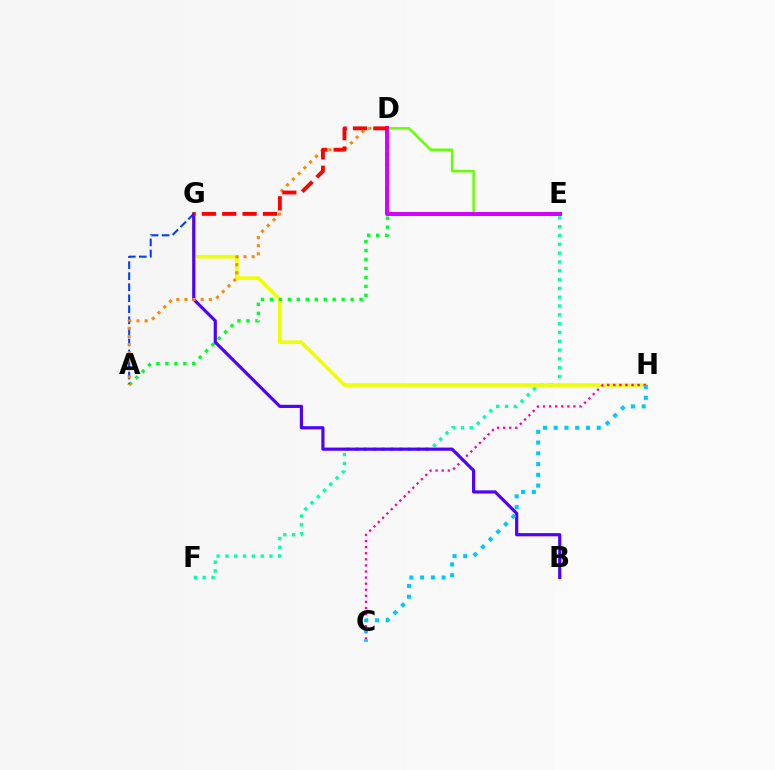{('E', 'F'): [{'color': '#00ffaf', 'line_style': 'dotted', 'thickness': 2.39}], ('G', 'H'): [{'color': '#eeff00', 'line_style': 'solid', 'thickness': 2.62}], ('D', 'E'): [{'color': '#66ff00', 'line_style': 'solid', 'thickness': 1.79}, {'color': '#d600ff', 'line_style': 'solid', 'thickness': 2.88}], ('A', 'D'): [{'color': '#00ff27', 'line_style': 'dotted', 'thickness': 2.44}, {'color': '#ff8800', 'line_style': 'dotted', 'thickness': 2.2}], ('A', 'G'): [{'color': '#003fff', 'line_style': 'dashed', 'thickness': 1.5}], ('C', 'H'): [{'color': '#ff00a0', 'line_style': 'dotted', 'thickness': 1.65}, {'color': '#00c7ff', 'line_style': 'dotted', 'thickness': 2.92}], ('B', 'G'): [{'color': '#4f00ff', 'line_style': 'solid', 'thickness': 2.29}], ('D', 'G'): [{'color': '#ff0000', 'line_style': 'dashed', 'thickness': 2.77}]}